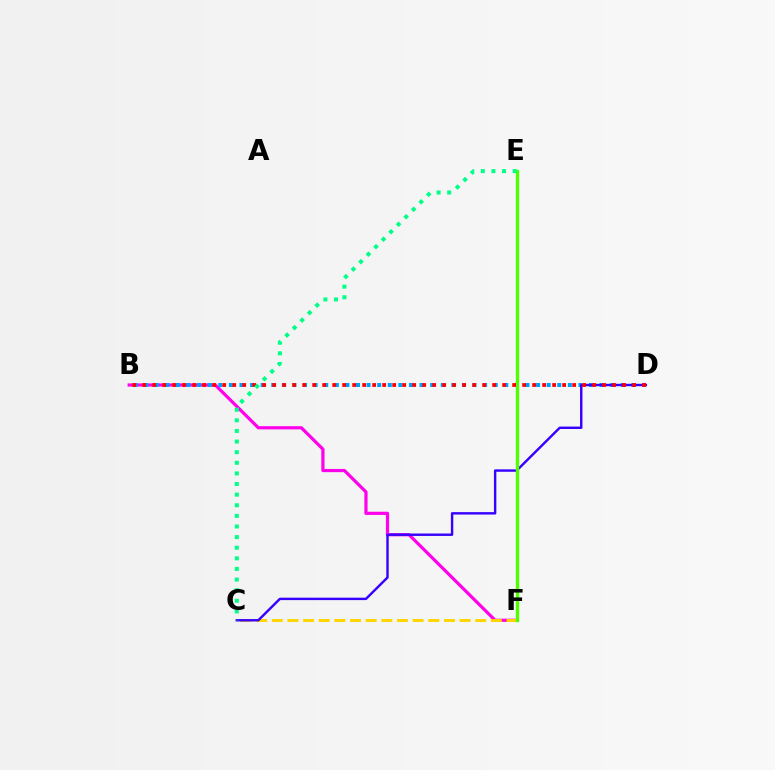{('B', 'F'): [{'color': '#ff00ed', 'line_style': 'solid', 'thickness': 2.3}], ('B', 'D'): [{'color': '#009eff', 'line_style': 'dotted', 'thickness': 2.88}, {'color': '#ff0000', 'line_style': 'dotted', 'thickness': 2.72}], ('C', 'F'): [{'color': '#ffd500', 'line_style': 'dashed', 'thickness': 2.13}], ('C', 'D'): [{'color': '#3700ff', 'line_style': 'solid', 'thickness': 1.74}], ('E', 'F'): [{'color': '#4fff00', 'line_style': 'solid', 'thickness': 2.39}], ('C', 'E'): [{'color': '#00ff86', 'line_style': 'dotted', 'thickness': 2.88}]}